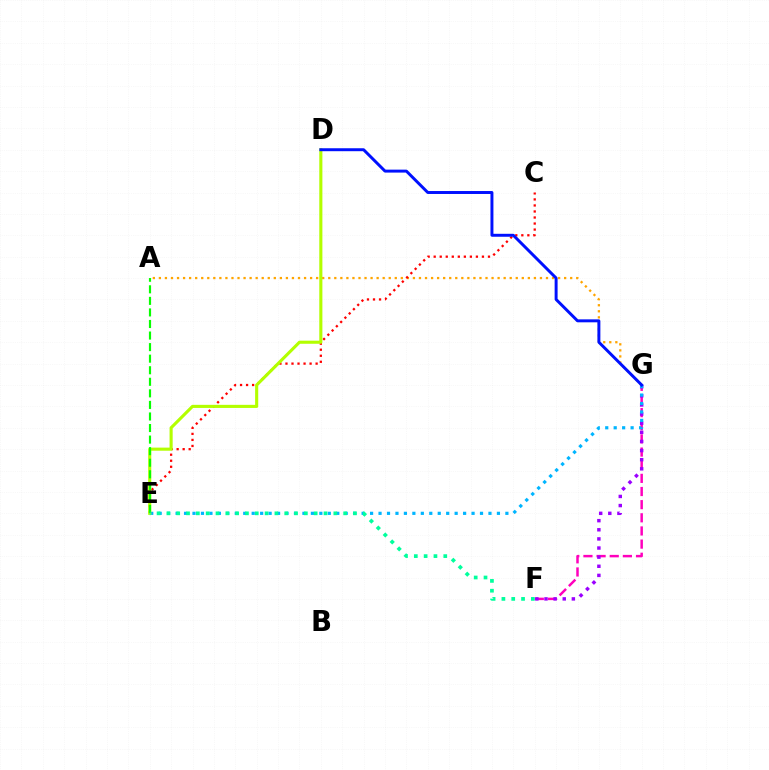{('A', 'G'): [{'color': '#ffa500', 'line_style': 'dotted', 'thickness': 1.64}], ('F', 'G'): [{'color': '#ff00bd', 'line_style': 'dashed', 'thickness': 1.79}, {'color': '#9b00ff', 'line_style': 'dotted', 'thickness': 2.48}], ('C', 'E'): [{'color': '#ff0000', 'line_style': 'dotted', 'thickness': 1.64}], ('E', 'G'): [{'color': '#00b5ff', 'line_style': 'dotted', 'thickness': 2.3}], ('D', 'E'): [{'color': '#b3ff00', 'line_style': 'solid', 'thickness': 2.23}], ('D', 'G'): [{'color': '#0010ff', 'line_style': 'solid', 'thickness': 2.13}], ('A', 'E'): [{'color': '#08ff00', 'line_style': 'dashed', 'thickness': 1.57}], ('E', 'F'): [{'color': '#00ff9d', 'line_style': 'dotted', 'thickness': 2.67}]}